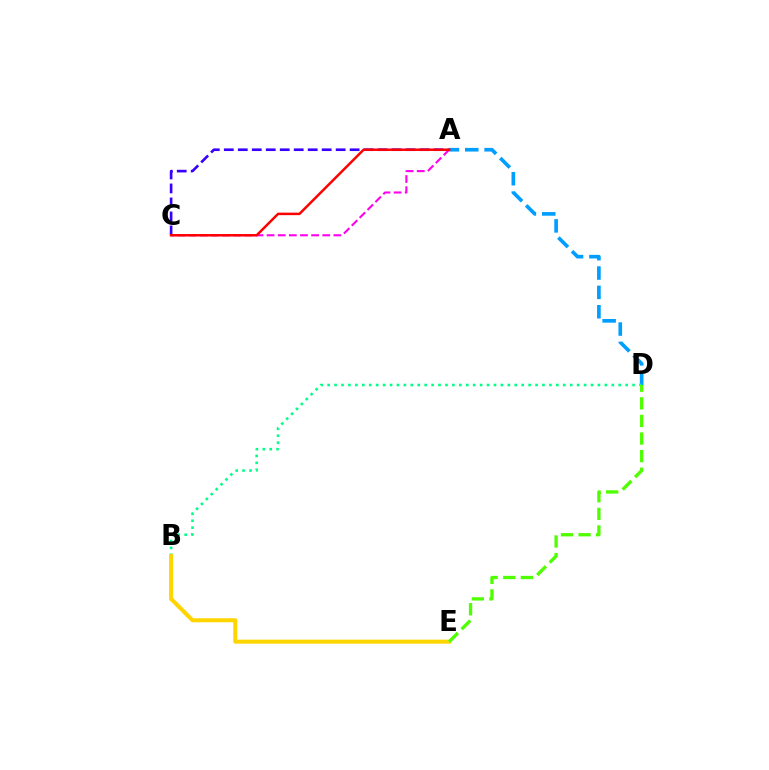{('A', 'D'): [{'color': '#009eff', 'line_style': 'dashed', 'thickness': 2.63}], ('A', 'C'): [{'color': '#3700ff', 'line_style': 'dashed', 'thickness': 1.9}, {'color': '#ff00ed', 'line_style': 'dashed', 'thickness': 1.51}, {'color': '#ff0000', 'line_style': 'solid', 'thickness': 1.79}], ('B', 'D'): [{'color': '#00ff86', 'line_style': 'dotted', 'thickness': 1.88}], ('B', 'E'): [{'color': '#ffd500', 'line_style': 'solid', 'thickness': 2.9}], ('D', 'E'): [{'color': '#4fff00', 'line_style': 'dashed', 'thickness': 2.39}]}